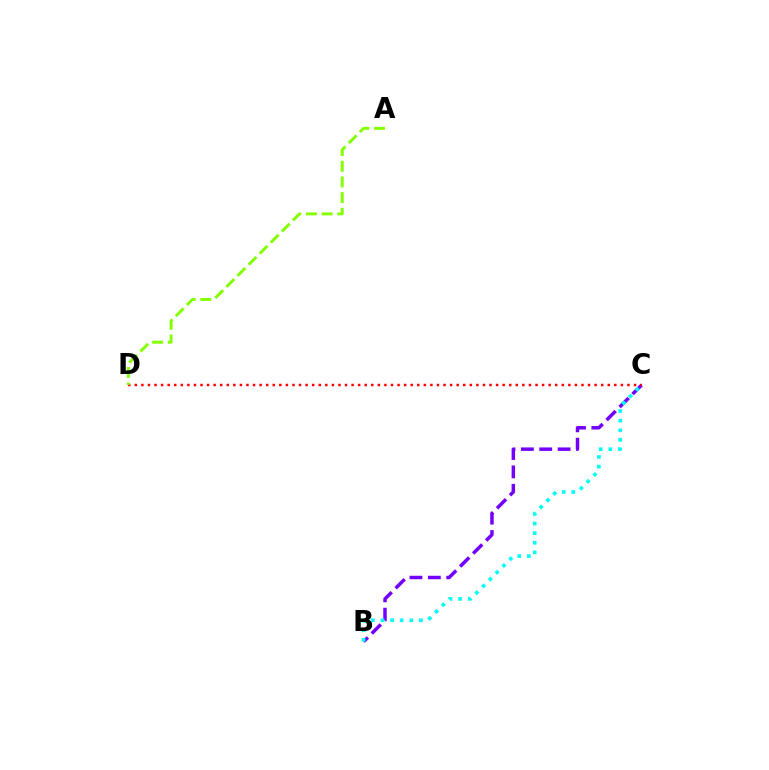{('B', 'C'): [{'color': '#7200ff', 'line_style': 'dashed', 'thickness': 2.5}, {'color': '#00fff6', 'line_style': 'dotted', 'thickness': 2.61}], ('C', 'D'): [{'color': '#ff0000', 'line_style': 'dotted', 'thickness': 1.78}], ('A', 'D'): [{'color': '#84ff00', 'line_style': 'dashed', 'thickness': 2.13}]}